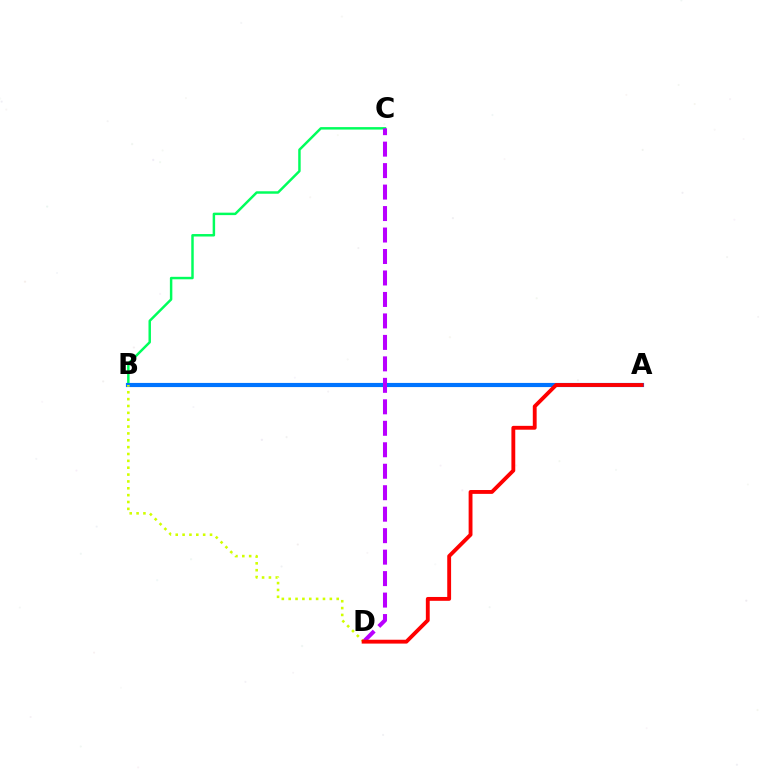{('B', 'C'): [{'color': '#00ff5c', 'line_style': 'solid', 'thickness': 1.78}], ('A', 'B'): [{'color': '#0074ff', 'line_style': 'solid', 'thickness': 2.99}], ('C', 'D'): [{'color': '#b900ff', 'line_style': 'dashed', 'thickness': 2.92}], ('B', 'D'): [{'color': '#d1ff00', 'line_style': 'dotted', 'thickness': 1.86}], ('A', 'D'): [{'color': '#ff0000', 'line_style': 'solid', 'thickness': 2.77}]}